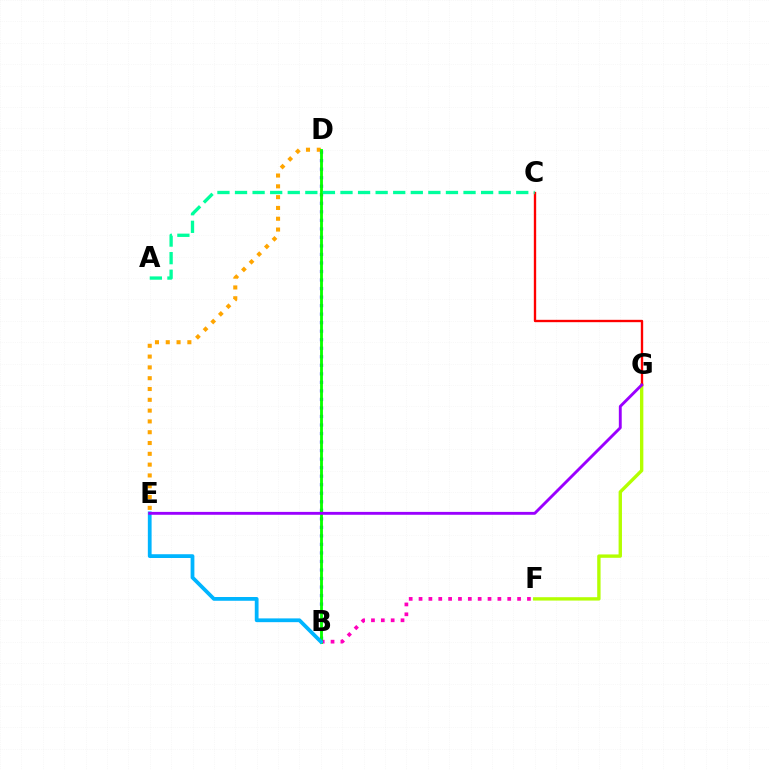{('B', 'D'): [{'color': '#0010ff', 'line_style': 'dotted', 'thickness': 2.32}, {'color': '#08ff00', 'line_style': 'solid', 'thickness': 2.05}], ('D', 'E'): [{'color': '#ffa500', 'line_style': 'dotted', 'thickness': 2.94}], ('F', 'G'): [{'color': '#b3ff00', 'line_style': 'solid', 'thickness': 2.42}], ('B', 'F'): [{'color': '#ff00bd', 'line_style': 'dotted', 'thickness': 2.68}], ('C', 'G'): [{'color': '#ff0000', 'line_style': 'solid', 'thickness': 1.7}], ('B', 'E'): [{'color': '#00b5ff', 'line_style': 'solid', 'thickness': 2.71}], ('A', 'C'): [{'color': '#00ff9d', 'line_style': 'dashed', 'thickness': 2.39}], ('E', 'G'): [{'color': '#9b00ff', 'line_style': 'solid', 'thickness': 2.07}]}